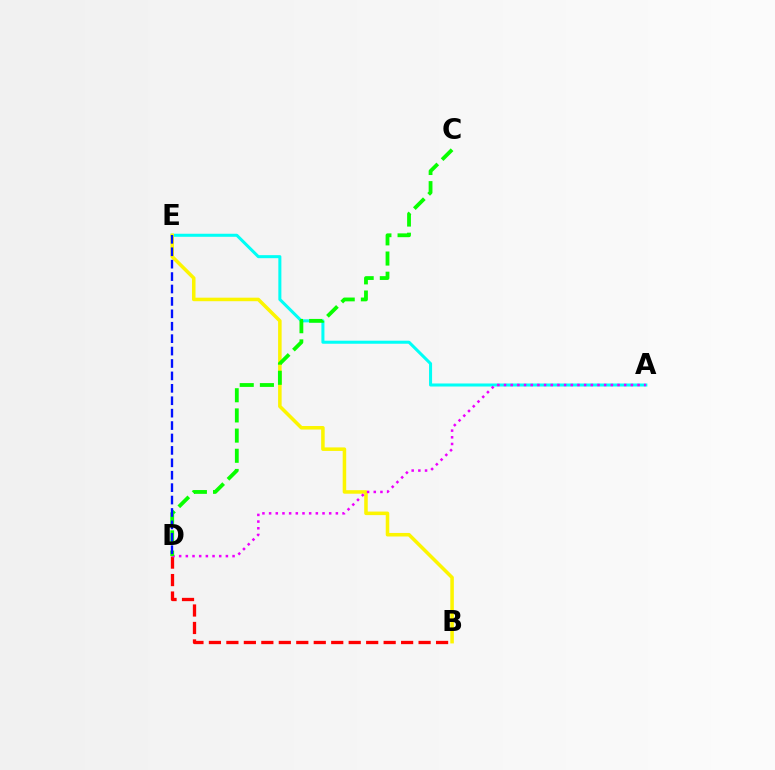{('A', 'E'): [{'color': '#00fff6', 'line_style': 'solid', 'thickness': 2.19}], ('B', 'E'): [{'color': '#fcf500', 'line_style': 'solid', 'thickness': 2.54}], ('B', 'D'): [{'color': '#ff0000', 'line_style': 'dashed', 'thickness': 2.37}], ('A', 'D'): [{'color': '#ee00ff', 'line_style': 'dotted', 'thickness': 1.81}], ('C', 'D'): [{'color': '#08ff00', 'line_style': 'dashed', 'thickness': 2.74}], ('D', 'E'): [{'color': '#0010ff', 'line_style': 'dashed', 'thickness': 1.69}]}